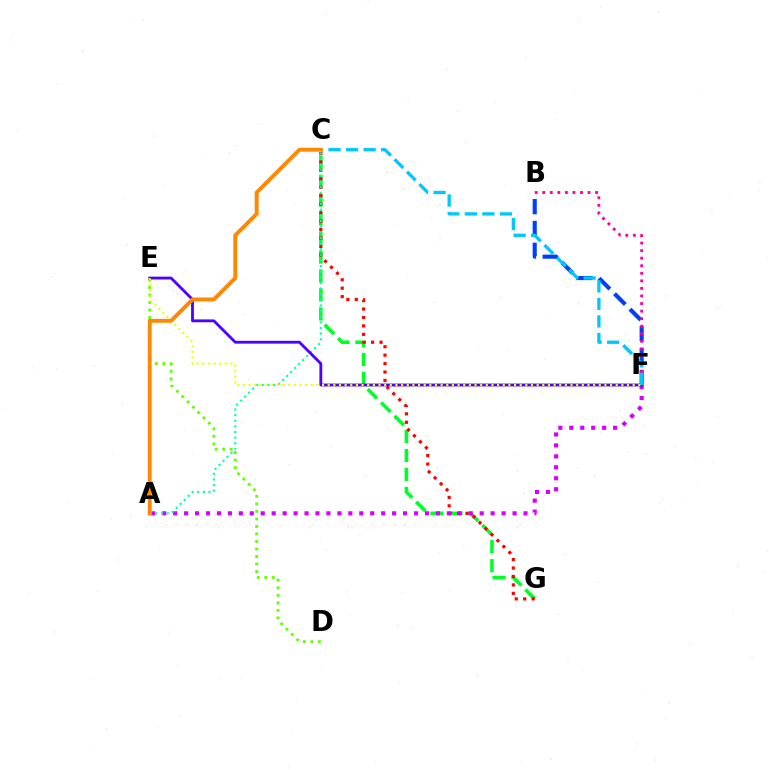{('C', 'G'): [{'color': '#00ff27', 'line_style': 'dashed', 'thickness': 2.58}, {'color': '#ff0000', 'line_style': 'dotted', 'thickness': 2.29}], ('D', 'E'): [{'color': '#66ff00', 'line_style': 'dotted', 'thickness': 2.04}], ('B', 'F'): [{'color': '#003fff', 'line_style': 'dashed', 'thickness': 2.97}, {'color': '#ff00a0', 'line_style': 'dotted', 'thickness': 2.05}], ('A', 'F'): [{'color': '#d600ff', 'line_style': 'dotted', 'thickness': 2.97}], ('A', 'C'): [{'color': '#00ffaf', 'line_style': 'dotted', 'thickness': 1.53}, {'color': '#ff8800', 'line_style': 'solid', 'thickness': 2.82}], ('E', 'F'): [{'color': '#4f00ff', 'line_style': 'solid', 'thickness': 2.04}, {'color': '#eeff00', 'line_style': 'dotted', 'thickness': 1.53}], ('C', 'F'): [{'color': '#00c7ff', 'line_style': 'dashed', 'thickness': 2.38}]}